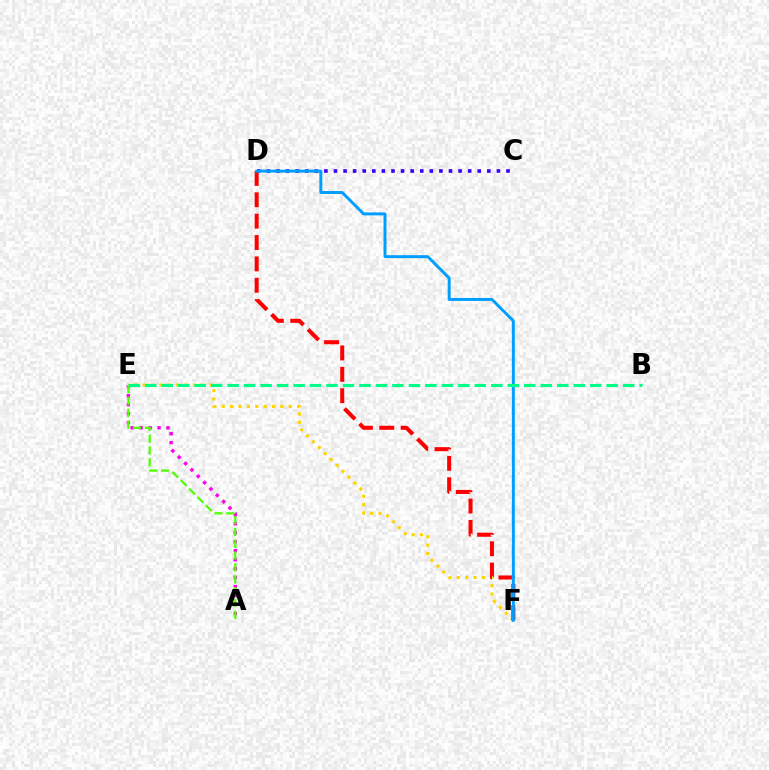{('A', 'E'): [{'color': '#ff00ed', 'line_style': 'dotted', 'thickness': 2.44}, {'color': '#4fff00', 'line_style': 'dashed', 'thickness': 1.61}], ('C', 'D'): [{'color': '#3700ff', 'line_style': 'dotted', 'thickness': 2.6}], ('E', 'F'): [{'color': '#ffd500', 'line_style': 'dotted', 'thickness': 2.28}], ('D', 'F'): [{'color': '#ff0000', 'line_style': 'dashed', 'thickness': 2.9}, {'color': '#009eff', 'line_style': 'solid', 'thickness': 2.13}], ('B', 'E'): [{'color': '#00ff86', 'line_style': 'dashed', 'thickness': 2.24}]}